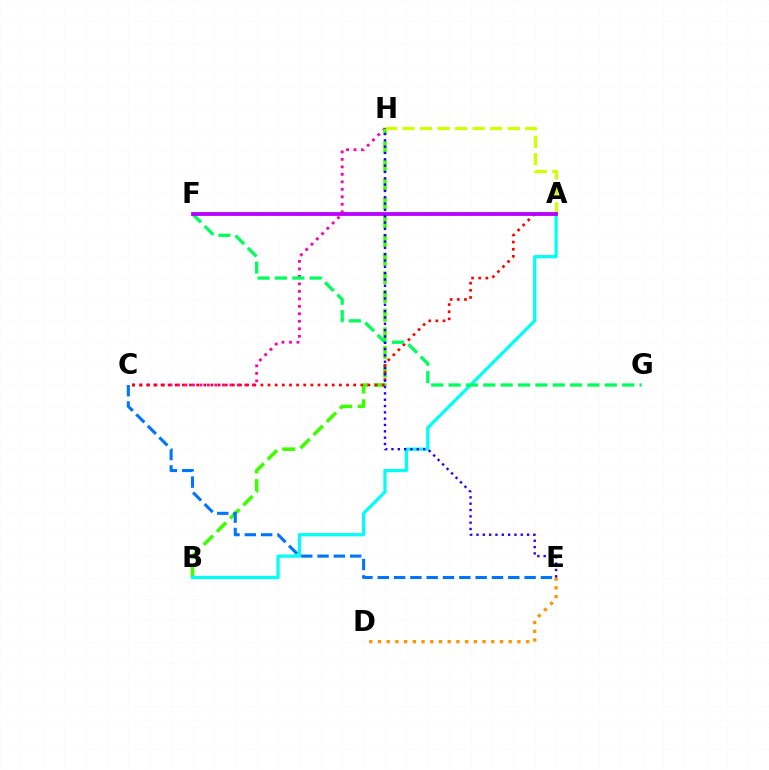{('C', 'H'): [{'color': '#ff00ac', 'line_style': 'dotted', 'thickness': 2.03}], ('B', 'H'): [{'color': '#3dff00', 'line_style': 'dashed', 'thickness': 2.53}], ('A', 'B'): [{'color': '#00fff6', 'line_style': 'solid', 'thickness': 2.33}], ('C', 'E'): [{'color': '#0074ff', 'line_style': 'dashed', 'thickness': 2.22}], ('A', 'H'): [{'color': '#d1ff00', 'line_style': 'dashed', 'thickness': 2.38}], ('D', 'E'): [{'color': '#ff9400', 'line_style': 'dotted', 'thickness': 2.37}], ('A', 'C'): [{'color': '#ff0000', 'line_style': 'dotted', 'thickness': 1.94}], ('F', 'G'): [{'color': '#00ff5c', 'line_style': 'dashed', 'thickness': 2.36}], ('A', 'F'): [{'color': '#b900ff', 'line_style': 'solid', 'thickness': 2.75}], ('E', 'H'): [{'color': '#2500ff', 'line_style': 'dotted', 'thickness': 1.72}]}